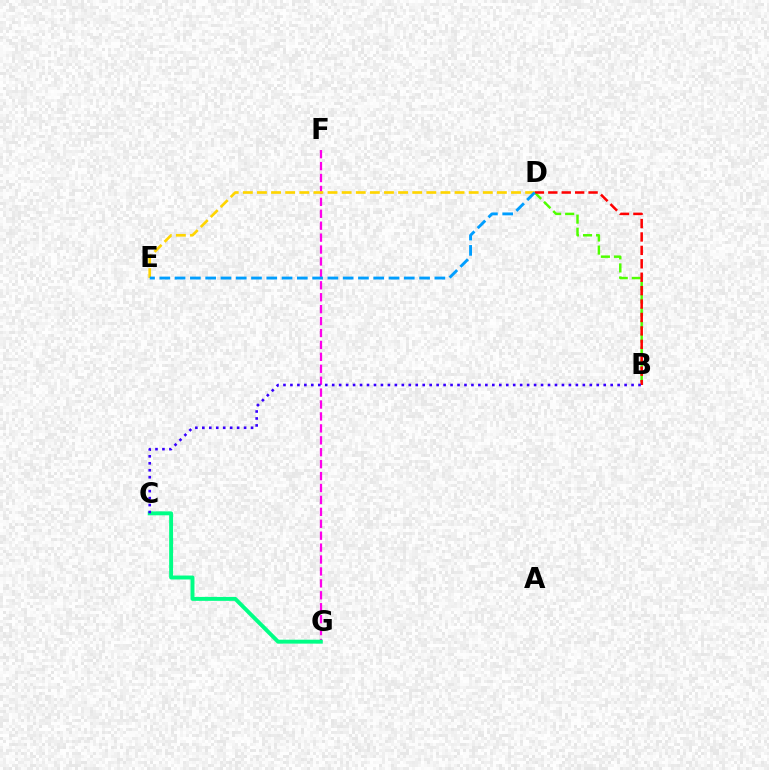{('F', 'G'): [{'color': '#ff00ed', 'line_style': 'dashed', 'thickness': 1.62}], ('D', 'E'): [{'color': '#ffd500', 'line_style': 'dashed', 'thickness': 1.92}, {'color': '#009eff', 'line_style': 'dashed', 'thickness': 2.08}], ('B', 'D'): [{'color': '#4fff00', 'line_style': 'dashed', 'thickness': 1.78}, {'color': '#ff0000', 'line_style': 'dashed', 'thickness': 1.82}], ('C', 'G'): [{'color': '#00ff86', 'line_style': 'solid', 'thickness': 2.83}], ('B', 'C'): [{'color': '#3700ff', 'line_style': 'dotted', 'thickness': 1.89}]}